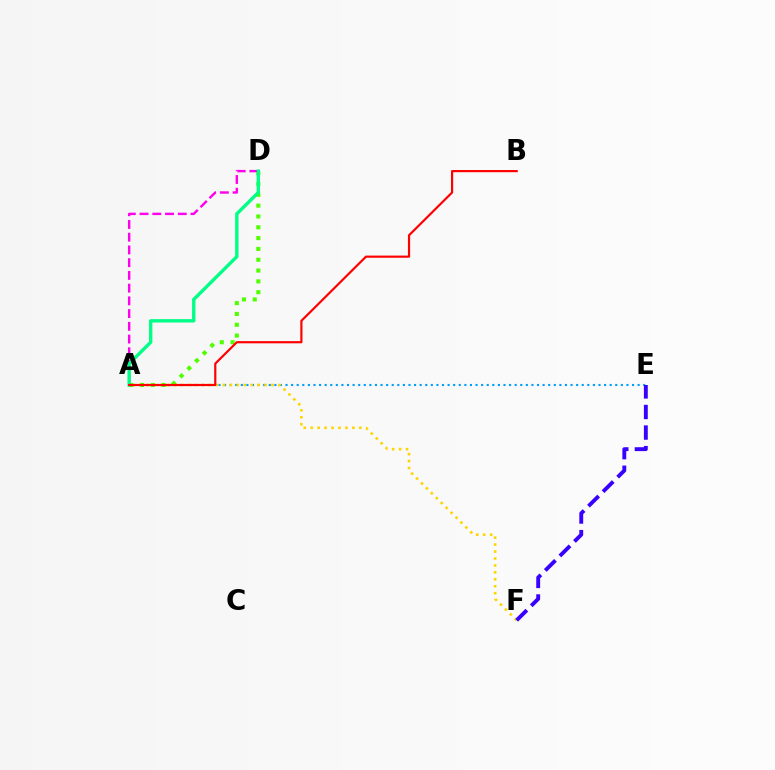{('A', 'E'): [{'color': '#009eff', 'line_style': 'dotted', 'thickness': 1.52}], ('A', 'F'): [{'color': '#ffd500', 'line_style': 'dotted', 'thickness': 1.89}], ('A', 'D'): [{'color': '#4fff00', 'line_style': 'dotted', 'thickness': 2.94}, {'color': '#ff00ed', 'line_style': 'dashed', 'thickness': 1.73}, {'color': '#00ff86', 'line_style': 'solid', 'thickness': 2.42}], ('E', 'F'): [{'color': '#3700ff', 'line_style': 'dashed', 'thickness': 2.79}], ('A', 'B'): [{'color': '#ff0000', 'line_style': 'solid', 'thickness': 1.57}]}